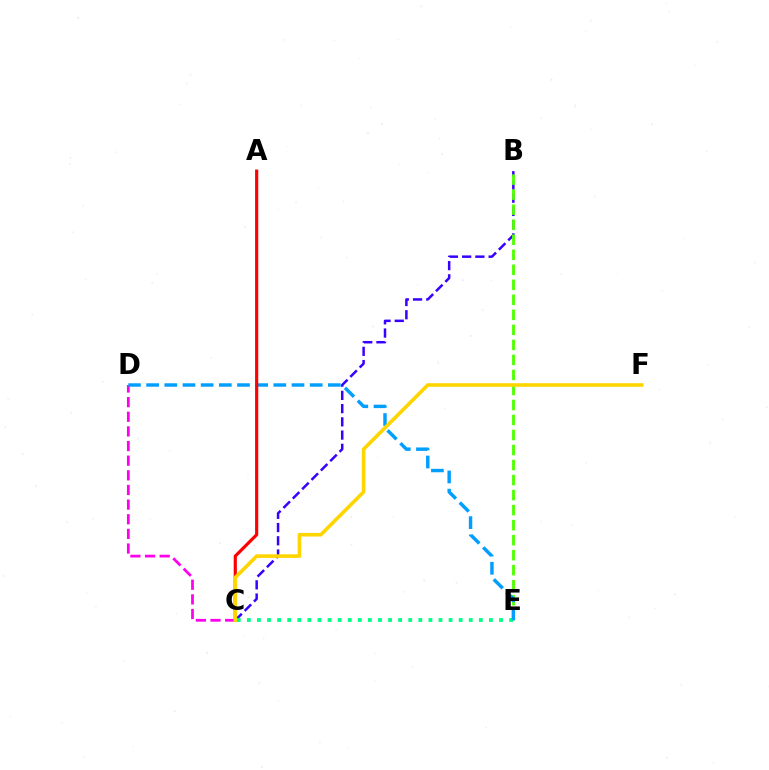{('B', 'C'): [{'color': '#3700ff', 'line_style': 'dashed', 'thickness': 1.8}], ('C', 'D'): [{'color': '#ff00ed', 'line_style': 'dashed', 'thickness': 1.99}], ('B', 'E'): [{'color': '#4fff00', 'line_style': 'dashed', 'thickness': 2.04}], ('C', 'E'): [{'color': '#00ff86', 'line_style': 'dotted', 'thickness': 2.74}], ('D', 'E'): [{'color': '#009eff', 'line_style': 'dashed', 'thickness': 2.47}], ('A', 'C'): [{'color': '#ff0000', 'line_style': 'solid', 'thickness': 2.29}], ('C', 'F'): [{'color': '#ffd500', 'line_style': 'solid', 'thickness': 2.6}]}